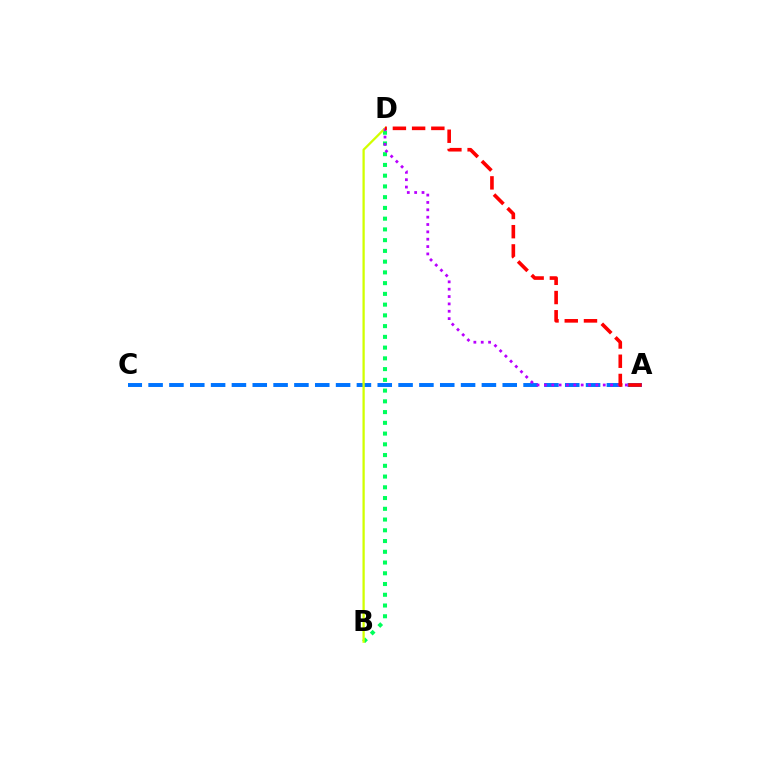{('B', 'D'): [{'color': '#00ff5c', 'line_style': 'dotted', 'thickness': 2.92}, {'color': '#d1ff00', 'line_style': 'solid', 'thickness': 1.64}], ('A', 'C'): [{'color': '#0074ff', 'line_style': 'dashed', 'thickness': 2.83}], ('A', 'D'): [{'color': '#b900ff', 'line_style': 'dotted', 'thickness': 2.0}, {'color': '#ff0000', 'line_style': 'dashed', 'thickness': 2.61}]}